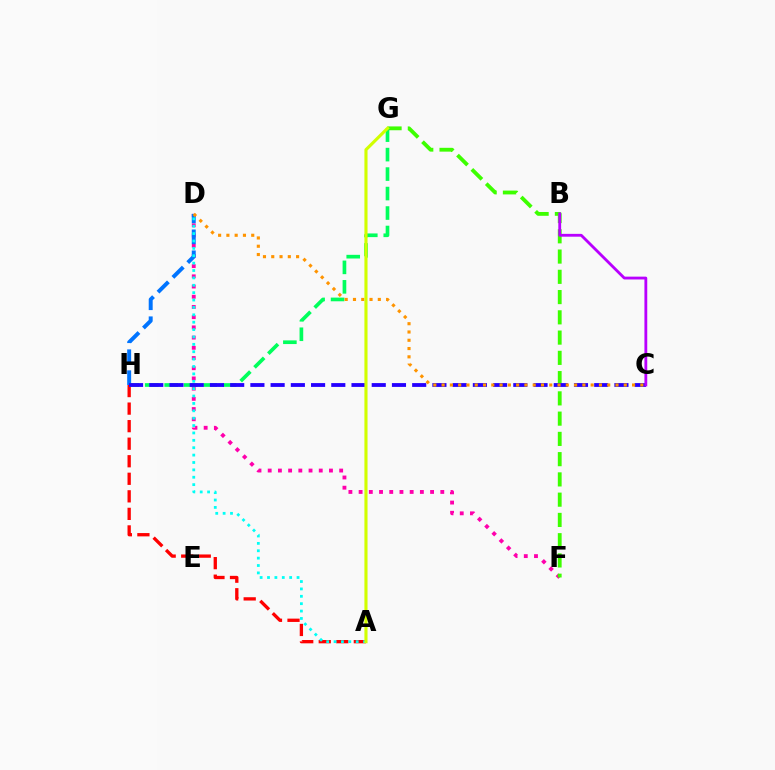{('D', 'F'): [{'color': '#ff00ac', 'line_style': 'dotted', 'thickness': 2.77}], ('A', 'H'): [{'color': '#ff0000', 'line_style': 'dashed', 'thickness': 2.38}], ('F', 'G'): [{'color': '#3dff00', 'line_style': 'dashed', 'thickness': 2.75}], ('D', 'H'): [{'color': '#0074ff', 'line_style': 'dashed', 'thickness': 2.85}], ('G', 'H'): [{'color': '#00ff5c', 'line_style': 'dashed', 'thickness': 2.65}], ('A', 'D'): [{'color': '#00fff6', 'line_style': 'dotted', 'thickness': 2.01}], ('C', 'H'): [{'color': '#2500ff', 'line_style': 'dashed', 'thickness': 2.75}], ('C', 'D'): [{'color': '#ff9400', 'line_style': 'dotted', 'thickness': 2.25}], ('B', 'C'): [{'color': '#b900ff', 'line_style': 'solid', 'thickness': 2.03}], ('A', 'G'): [{'color': '#d1ff00', 'line_style': 'solid', 'thickness': 2.25}]}